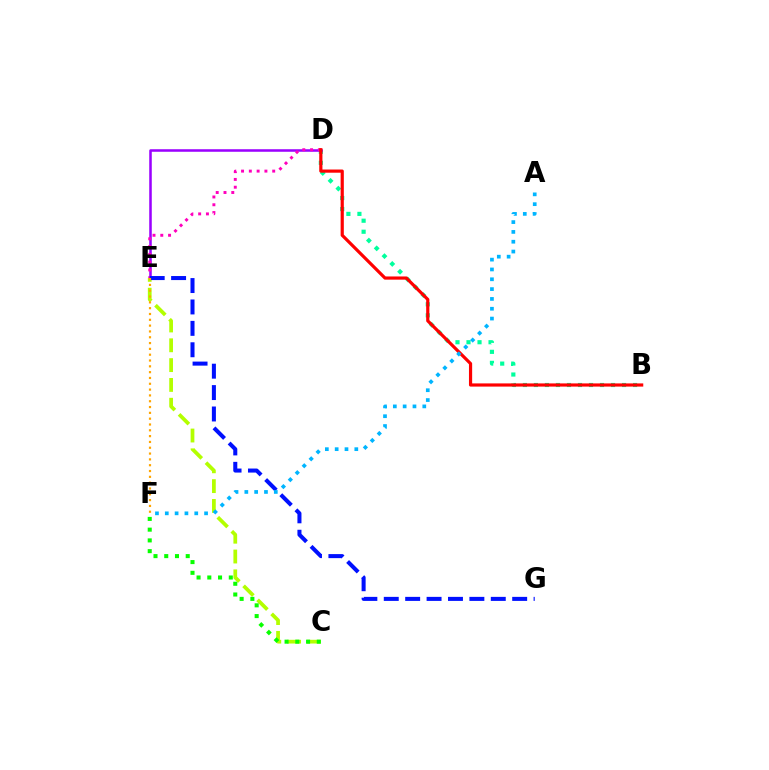{('B', 'D'): [{'color': '#00ff9d', 'line_style': 'dotted', 'thickness': 2.99}, {'color': '#ff0000', 'line_style': 'solid', 'thickness': 2.29}], ('D', 'E'): [{'color': '#9b00ff', 'line_style': 'solid', 'thickness': 1.83}, {'color': '#ff00bd', 'line_style': 'dotted', 'thickness': 2.12}], ('C', 'E'): [{'color': '#b3ff00', 'line_style': 'dashed', 'thickness': 2.69}], ('C', 'F'): [{'color': '#08ff00', 'line_style': 'dotted', 'thickness': 2.92}], ('E', 'G'): [{'color': '#0010ff', 'line_style': 'dashed', 'thickness': 2.91}], ('A', 'F'): [{'color': '#00b5ff', 'line_style': 'dotted', 'thickness': 2.67}], ('E', 'F'): [{'color': '#ffa500', 'line_style': 'dotted', 'thickness': 1.58}]}